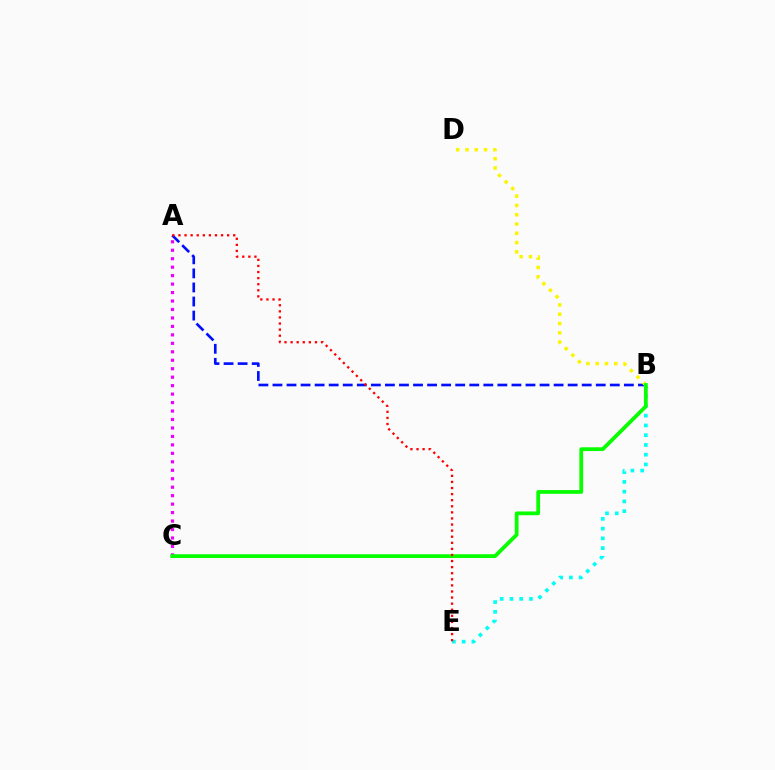{('A', 'C'): [{'color': '#ee00ff', 'line_style': 'dotted', 'thickness': 2.3}], ('A', 'B'): [{'color': '#0010ff', 'line_style': 'dashed', 'thickness': 1.91}], ('B', 'E'): [{'color': '#00fff6', 'line_style': 'dotted', 'thickness': 2.65}], ('B', 'D'): [{'color': '#fcf500', 'line_style': 'dotted', 'thickness': 2.52}], ('B', 'C'): [{'color': '#08ff00', 'line_style': 'solid', 'thickness': 2.71}], ('A', 'E'): [{'color': '#ff0000', 'line_style': 'dotted', 'thickness': 1.65}]}